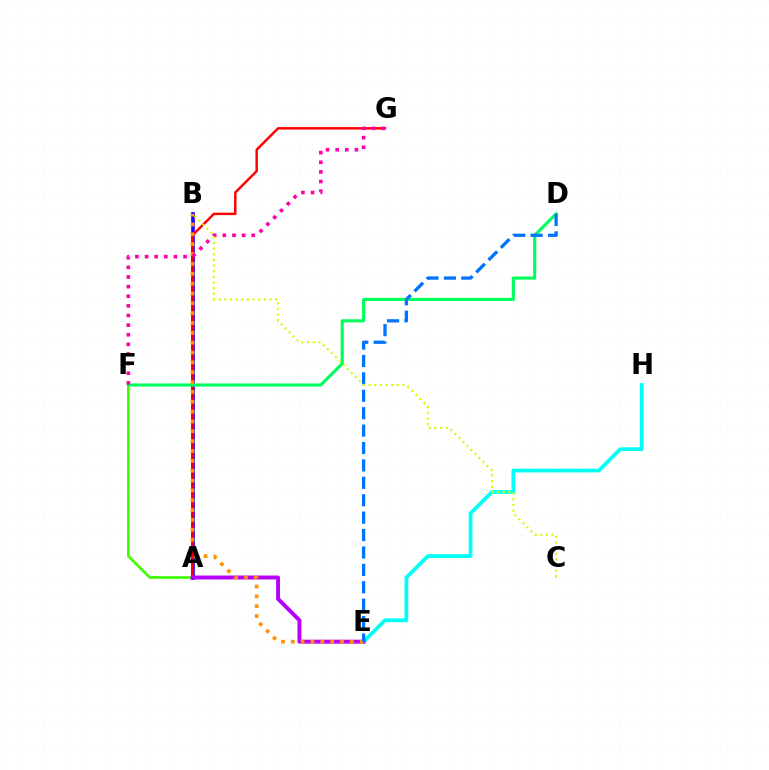{('A', 'B'): [{'color': '#2500ff', 'line_style': 'solid', 'thickness': 2.66}], ('A', 'F'): [{'color': '#3dff00', 'line_style': 'solid', 'thickness': 1.91}], ('A', 'G'): [{'color': '#ff0000', 'line_style': 'solid', 'thickness': 1.77}], ('E', 'H'): [{'color': '#00fff6', 'line_style': 'solid', 'thickness': 2.7}], ('A', 'E'): [{'color': '#b900ff', 'line_style': 'solid', 'thickness': 2.83}], ('D', 'F'): [{'color': '#00ff5c', 'line_style': 'solid', 'thickness': 2.24}], ('B', 'E'): [{'color': '#ff9400', 'line_style': 'dotted', 'thickness': 2.68}], ('D', 'E'): [{'color': '#0074ff', 'line_style': 'dashed', 'thickness': 2.36}], ('F', 'G'): [{'color': '#ff00ac', 'line_style': 'dotted', 'thickness': 2.62}], ('B', 'C'): [{'color': '#d1ff00', 'line_style': 'dotted', 'thickness': 1.54}]}